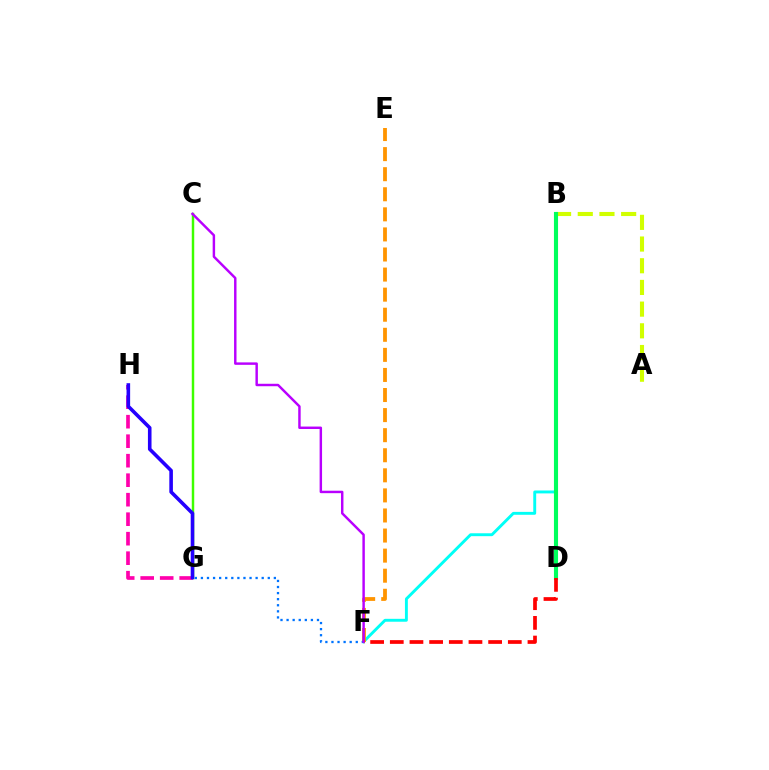{('G', 'H'): [{'color': '#ff00ac', 'line_style': 'dashed', 'thickness': 2.65}, {'color': '#2500ff', 'line_style': 'solid', 'thickness': 2.58}], ('A', 'B'): [{'color': '#d1ff00', 'line_style': 'dashed', 'thickness': 2.95}], ('B', 'F'): [{'color': '#00fff6', 'line_style': 'solid', 'thickness': 2.09}], ('E', 'F'): [{'color': '#ff9400', 'line_style': 'dashed', 'thickness': 2.73}], ('B', 'D'): [{'color': '#00ff5c', 'line_style': 'solid', 'thickness': 2.96}], ('C', 'G'): [{'color': '#3dff00', 'line_style': 'solid', 'thickness': 1.77}], ('F', 'G'): [{'color': '#0074ff', 'line_style': 'dotted', 'thickness': 1.65}], ('C', 'F'): [{'color': '#b900ff', 'line_style': 'solid', 'thickness': 1.76}], ('D', 'F'): [{'color': '#ff0000', 'line_style': 'dashed', 'thickness': 2.67}]}